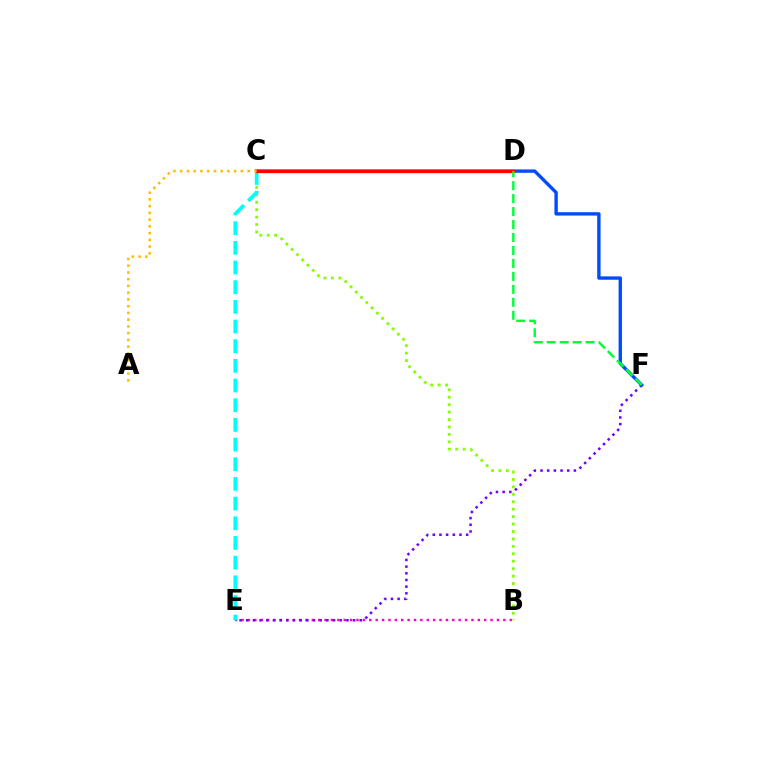{('B', 'E'): [{'color': '#ff00cf', 'line_style': 'dotted', 'thickness': 1.73}], ('E', 'F'): [{'color': '#7200ff', 'line_style': 'dotted', 'thickness': 1.81}], ('B', 'C'): [{'color': '#84ff00', 'line_style': 'dotted', 'thickness': 2.02}], ('C', 'F'): [{'color': '#004bff', 'line_style': 'solid', 'thickness': 2.42}], ('C', 'E'): [{'color': '#00fff6', 'line_style': 'dashed', 'thickness': 2.67}], ('C', 'D'): [{'color': '#ff0000', 'line_style': 'solid', 'thickness': 2.38}], ('A', 'C'): [{'color': '#ffbd00', 'line_style': 'dotted', 'thickness': 1.83}], ('D', 'F'): [{'color': '#00ff39', 'line_style': 'dashed', 'thickness': 1.76}]}